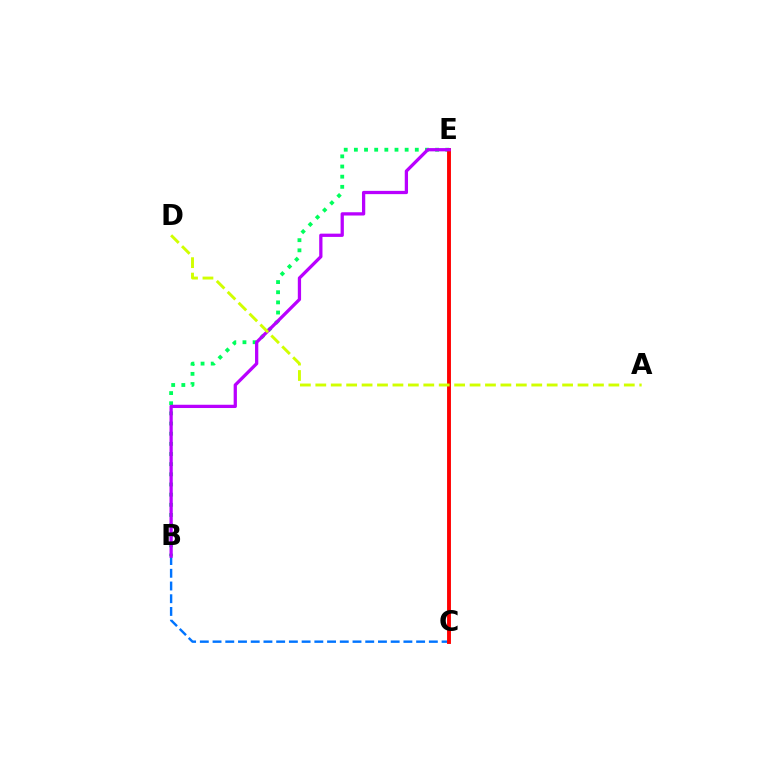{('B', 'E'): [{'color': '#00ff5c', 'line_style': 'dotted', 'thickness': 2.76}, {'color': '#b900ff', 'line_style': 'solid', 'thickness': 2.35}], ('B', 'C'): [{'color': '#0074ff', 'line_style': 'dashed', 'thickness': 1.73}], ('C', 'E'): [{'color': '#ff0000', 'line_style': 'solid', 'thickness': 2.79}], ('A', 'D'): [{'color': '#d1ff00', 'line_style': 'dashed', 'thickness': 2.1}]}